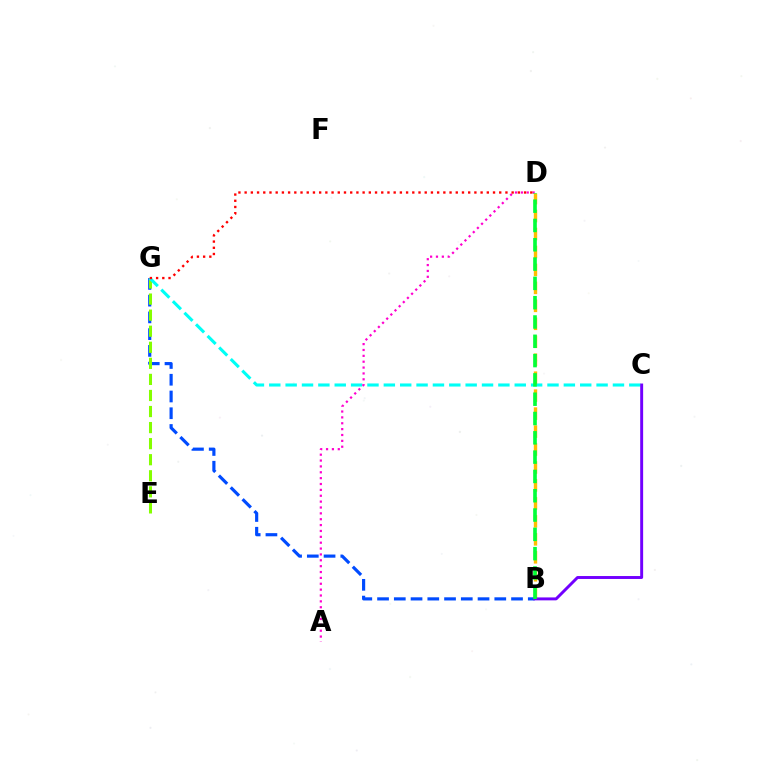{('B', 'G'): [{'color': '#004bff', 'line_style': 'dashed', 'thickness': 2.28}], ('E', 'G'): [{'color': '#84ff00', 'line_style': 'dashed', 'thickness': 2.18}], ('C', 'G'): [{'color': '#00fff6', 'line_style': 'dashed', 'thickness': 2.22}], ('A', 'D'): [{'color': '#ff00cf', 'line_style': 'dotted', 'thickness': 1.59}], ('D', 'G'): [{'color': '#ff0000', 'line_style': 'dotted', 'thickness': 1.69}], ('B', 'D'): [{'color': '#ffbd00', 'line_style': 'dashed', 'thickness': 2.44}, {'color': '#00ff39', 'line_style': 'dashed', 'thickness': 2.62}], ('B', 'C'): [{'color': '#7200ff', 'line_style': 'solid', 'thickness': 2.11}]}